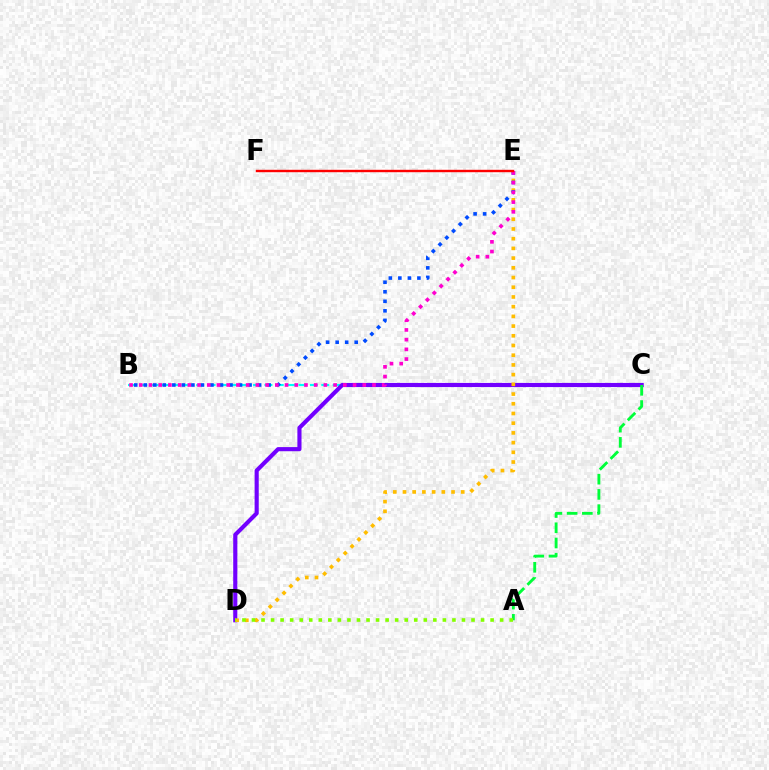{('B', 'C'): [{'color': '#00fff6', 'line_style': 'dashed', 'thickness': 1.54}], ('C', 'D'): [{'color': '#7200ff', 'line_style': 'solid', 'thickness': 2.97}], ('D', 'E'): [{'color': '#ffbd00', 'line_style': 'dotted', 'thickness': 2.64}], ('B', 'E'): [{'color': '#004bff', 'line_style': 'dotted', 'thickness': 2.59}, {'color': '#ff00cf', 'line_style': 'dotted', 'thickness': 2.64}], ('A', 'C'): [{'color': '#00ff39', 'line_style': 'dashed', 'thickness': 2.07}], ('A', 'D'): [{'color': '#84ff00', 'line_style': 'dotted', 'thickness': 2.59}], ('E', 'F'): [{'color': '#ff0000', 'line_style': 'solid', 'thickness': 1.73}]}